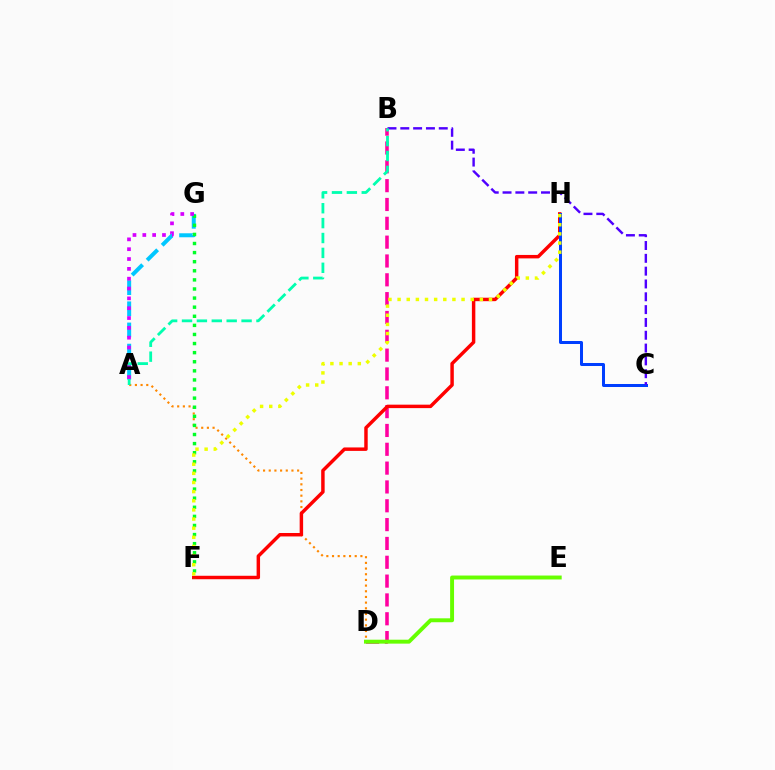{('B', 'D'): [{'color': '#ff00a0', 'line_style': 'dashed', 'thickness': 2.56}], ('A', 'D'): [{'color': '#ff8800', 'line_style': 'dotted', 'thickness': 1.54}], ('D', 'E'): [{'color': '#66ff00', 'line_style': 'solid', 'thickness': 2.83}], ('F', 'H'): [{'color': '#ff0000', 'line_style': 'solid', 'thickness': 2.49}, {'color': '#eeff00', 'line_style': 'dotted', 'thickness': 2.48}], ('A', 'G'): [{'color': '#00c7ff', 'line_style': 'dashed', 'thickness': 2.87}, {'color': '#d600ff', 'line_style': 'dotted', 'thickness': 2.67}], ('C', 'H'): [{'color': '#003fff', 'line_style': 'solid', 'thickness': 2.16}], ('F', 'G'): [{'color': '#00ff27', 'line_style': 'dotted', 'thickness': 2.47}], ('B', 'C'): [{'color': '#4f00ff', 'line_style': 'dashed', 'thickness': 1.74}], ('A', 'B'): [{'color': '#00ffaf', 'line_style': 'dashed', 'thickness': 2.02}]}